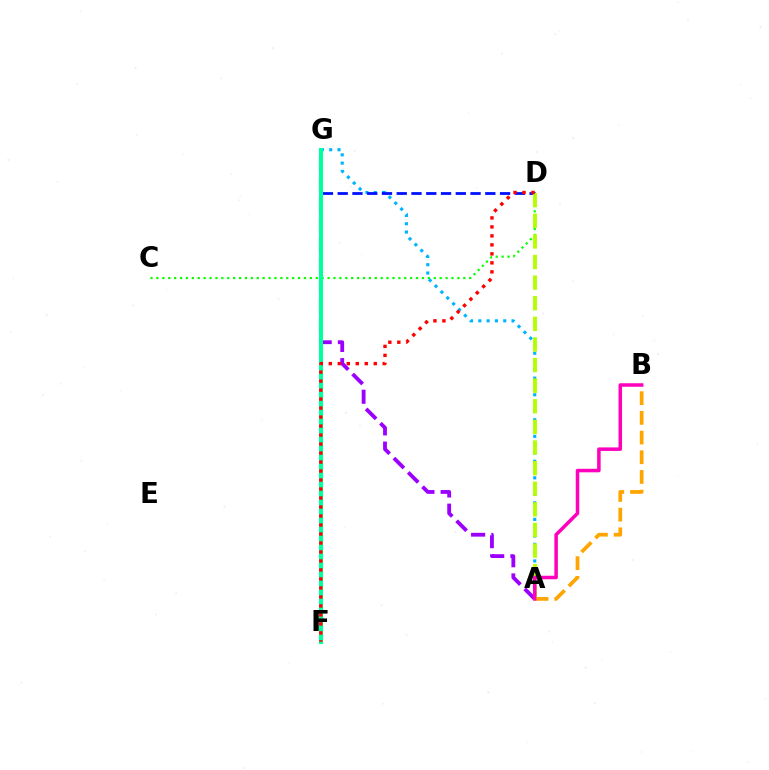{('C', 'D'): [{'color': '#08ff00', 'line_style': 'dotted', 'thickness': 1.6}], ('A', 'G'): [{'color': '#9b00ff', 'line_style': 'dashed', 'thickness': 2.75}, {'color': '#00b5ff', 'line_style': 'dotted', 'thickness': 2.26}], ('A', 'B'): [{'color': '#ffa500', 'line_style': 'dashed', 'thickness': 2.68}, {'color': '#ff00bd', 'line_style': 'solid', 'thickness': 2.53}], ('D', 'G'): [{'color': '#0010ff', 'line_style': 'dashed', 'thickness': 2.01}], ('F', 'G'): [{'color': '#00ff9d', 'line_style': 'solid', 'thickness': 2.93}], ('A', 'D'): [{'color': '#b3ff00', 'line_style': 'dashed', 'thickness': 2.8}], ('D', 'F'): [{'color': '#ff0000', 'line_style': 'dotted', 'thickness': 2.44}]}